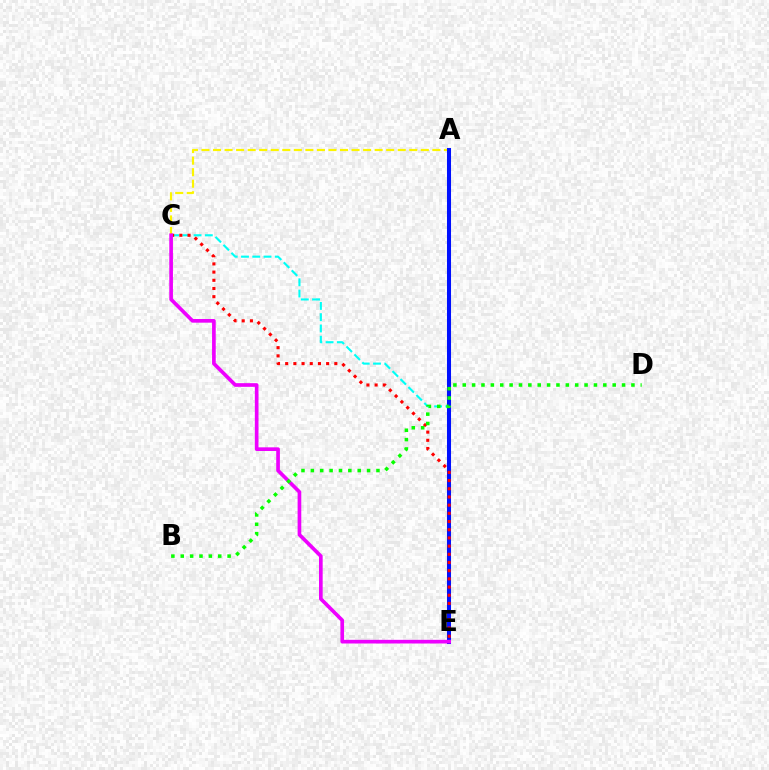{('C', 'E'): [{'color': '#00fff6', 'line_style': 'dashed', 'thickness': 1.53}, {'color': '#ff0000', 'line_style': 'dotted', 'thickness': 2.23}, {'color': '#ee00ff', 'line_style': 'solid', 'thickness': 2.64}], ('A', 'C'): [{'color': '#fcf500', 'line_style': 'dashed', 'thickness': 1.57}], ('A', 'E'): [{'color': '#0010ff', 'line_style': 'solid', 'thickness': 2.91}], ('B', 'D'): [{'color': '#08ff00', 'line_style': 'dotted', 'thickness': 2.55}]}